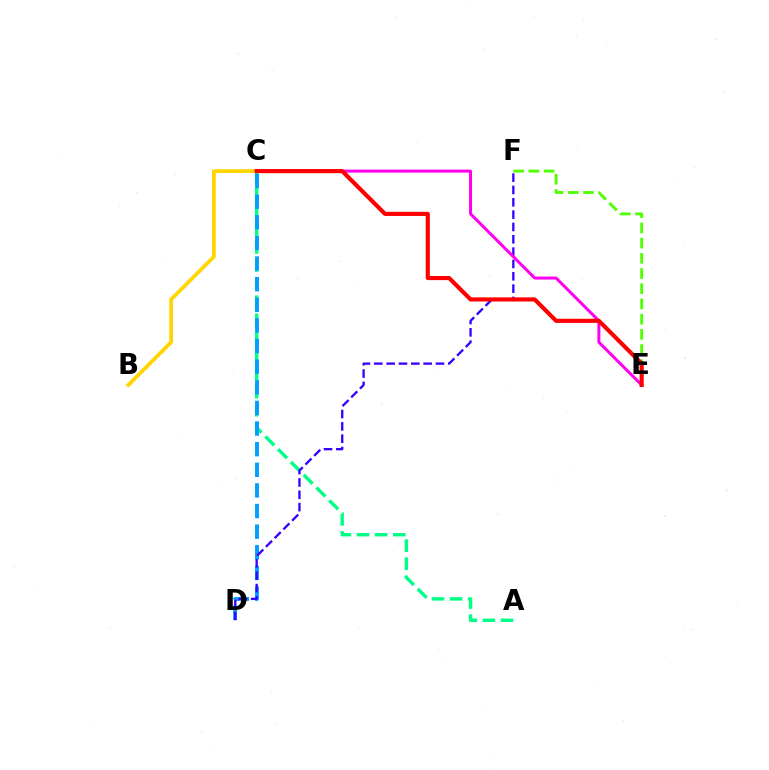{('A', 'C'): [{'color': '#00ff86', 'line_style': 'dashed', 'thickness': 2.46}], ('C', 'D'): [{'color': '#009eff', 'line_style': 'dashed', 'thickness': 2.8}], ('B', 'C'): [{'color': '#ffd500', 'line_style': 'solid', 'thickness': 2.69}], ('D', 'F'): [{'color': '#3700ff', 'line_style': 'dashed', 'thickness': 1.68}], ('E', 'F'): [{'color': '#4fff00', 'line_style': 'dashed', 'thickness': 2.07}], ('C', 'E'): [{'color': '#ff00ed', 'line_style': 'solid', 'thickness': 2.15}, {'color': '#ff0000', 'line_style': 'solid', 'thickness': 2.98}]}